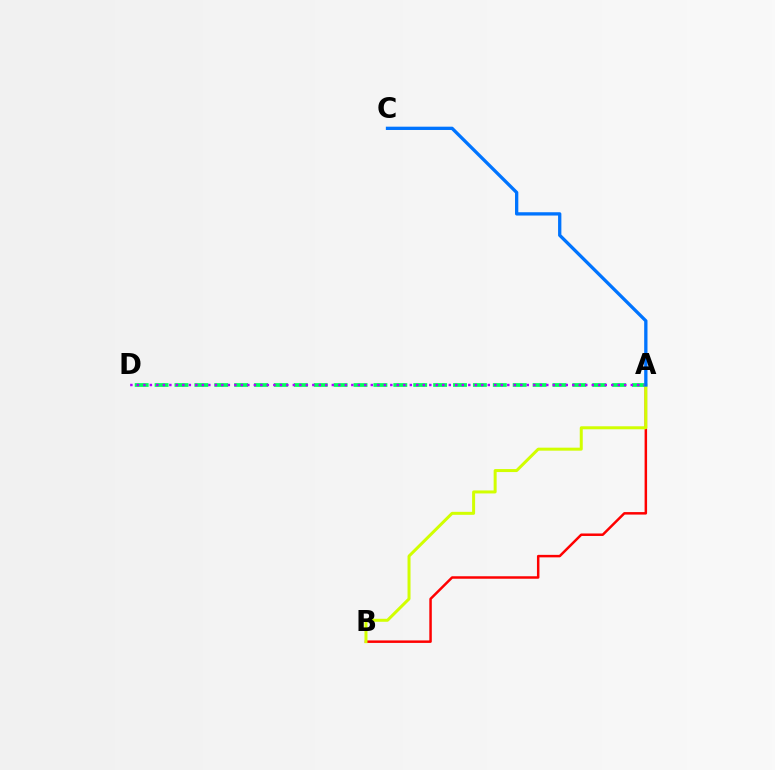{('A', 'B'): [{'color': '#ff0000', 'line_style': 'solid', 'thickness': 1.79}, {'color': '#d1ff00', 'line_style': 'solid', 'thickness': 2.16}], ('A', 'D'): [{'color': '#00ff5c', 'line_style': 'dashed', 'thickness': 2.7}, {'color': '#b900ff', 'line_style': 'dotted', 'thickness': 1.77}], ('A', 'C'): [{'color': '#0074ff', 'line_style': 'solid', 'thickness': 2.38}]}